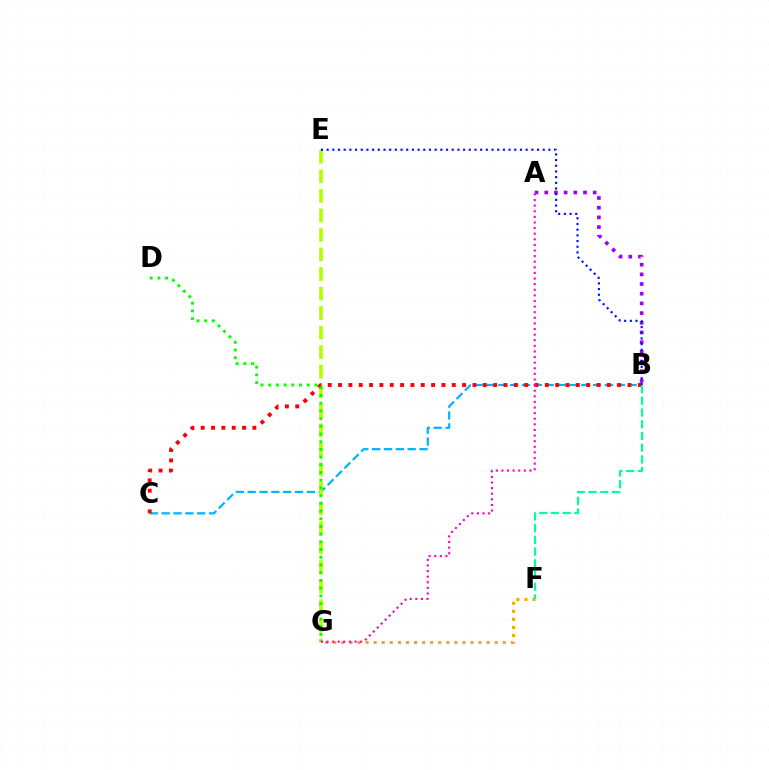{('F', 'G'): [{'color': '#ffa500', 'line_style': 'dotted', 'thickness': 2.19}], ('B', 'C'): [{'color': '#00b5ff', 'line_style': 'dashed', 'thickness': 1.61}, {'color': '#ff0000', 'line_style': 'dotted', 'thickness': 2.81}], ('A', 'B'): [{'color': '#9b00ff', 'line_style': 'dotted', 'thickness': 2.63}], ('E', 'G'): [{'color': '#b3ff00', 'line_style': 'dashed', 'thickness': 2.65}], ('B', 'E'): [{'color': '#0010ff', 'line_style': 'dotted', 'thickness': 1.55}], ('D', 'G'): [{'color': '#08ff00', 'line_style': 'dotted', 'thickness': 2.09}], ('B', 'F'): [{'color': '#00ff9d', 'line_style': 'dashed', 'thickness': 1.59}], ('A', 'G'): [{'color': '#ff00bd', 'line_style': 'dotted', 'thickness': 1.52}]}